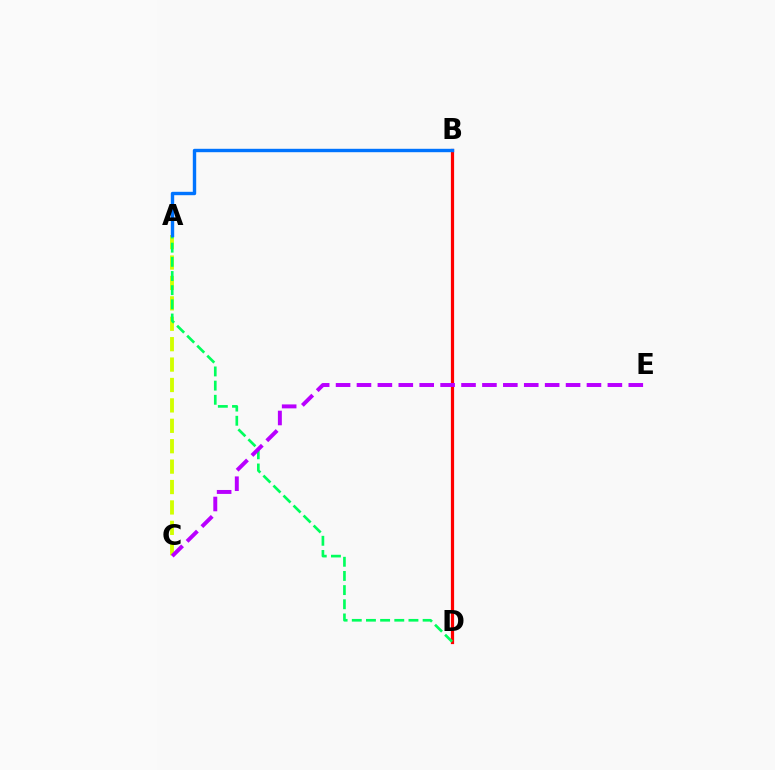{('B', 'D'): [{'color': '#ff0000', 'line_style': 'solid', 'thickness': 2.31}], ('A', 'C'): [{'color': '#d1ff00', 'line_style': 'dashed', 'thickness': 2.77}], ('A', 'D'): [{'color': '#00ff5c', 'line_style': 'dashed', 'thickness': 1.92}], ('C', 'E'): [{'color': '#b900ff', 'line_style': 'dashed', 'thickness': 2.84}], ('A', 'B'): [{'color': '#0074ff', 'line_style': 'solid', 'thickness': 2.44}]}